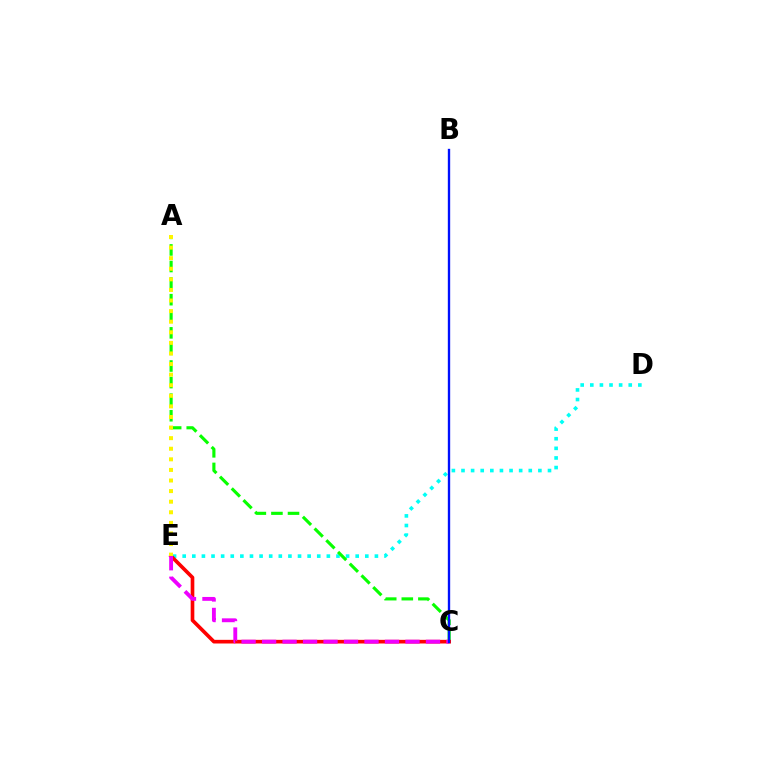{('D', 'E'): [{'color': '#00fff6', 'line_style': 'dotted', 'thickness': 2.61}], ('A', 'C'): [{'color': '#08ff00', 'line_style': 'dashed', 'thickness': 2.25}], ('C', 'E'): [{'color': '#ff0000', 'line_style': 'solid', 'thickness': 2.63}, {'color': '#ee00ff', 'line_style': 'dashed', 'thickness': 2.78}], ('A', 'E'): [{'color': '#fcf500', 'line_style': 'dotted', 'thickness': 2.88}], ('B', 'C'): [{'color': '#0010ff', 'line_style': 'solid', 'thickness': 1.69}]}